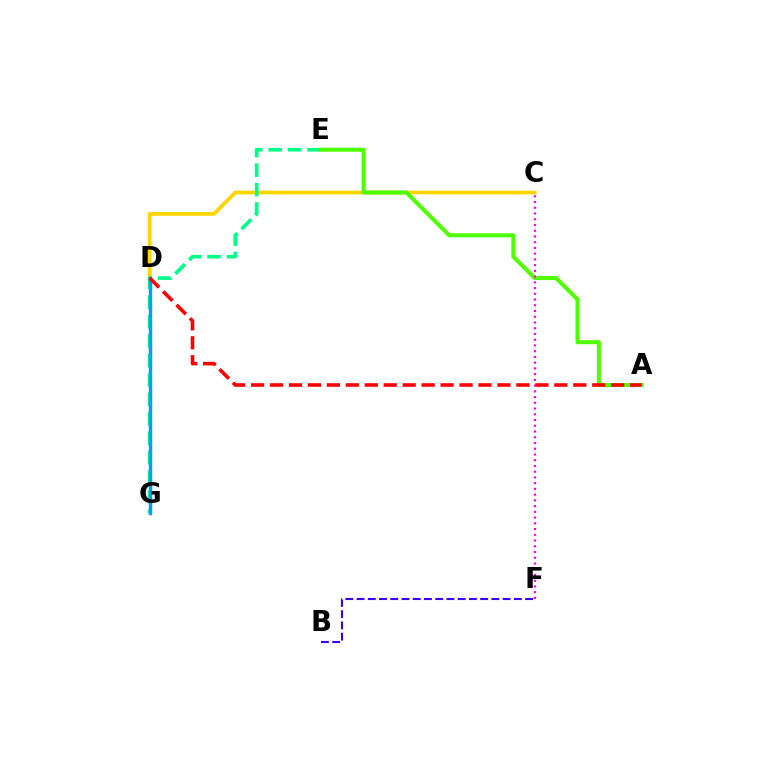{('B', 'F'): [{'color': '#3700ff', 'line_style': 'dashed', 'thickness': 1.53}], ('C', 'D'): [{'color': '#ffd500', 'line_style': 'solid', 'thickness': 2.7}], ('E', 'G'): [{'color': '#00ff86', 'line_style': 'dashed', 'thickness': 2.64}], ('A', 'E'): [{'color': '#4fff00', 'line_style': 'solid', 'thickness': 2.91}], ('C', 'F'): [{'color': '#ff00ed', 'line_style': 'dotted', 'thickness': 1.56}], ('D', 'G'): [{'color': '#009eff', 'line_style': 'solid', 'thickness': 2.47}], ('A', 'D'): [{'color': '#ff0000', 'line_style': 'dashed', 'thickness': 2.57}]}